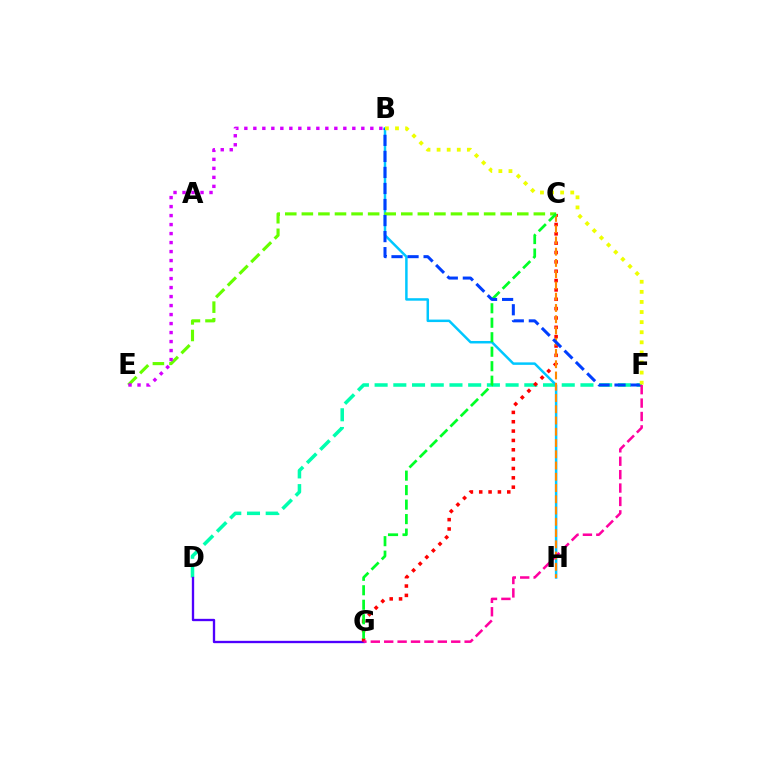{('D', 'F'): [{'color': '#00ffaf', 'line_style': 'dashed', 'thickness': 2.54}], ('B', 'H'): [{'color': '#00c7ff', 'line_style': 'solid', 'thickness': 1.79}], ('D', 'G'): [{'color': '#4f00ff', 'line_style': 'solid', 'thickness': 1.68}], ('C', 'E'): [{'color': '#66ff00', 'line_style': 'dashed', 'thickness': 2.25}], ('C', 'G'): [{'color': '#ff0000', 'line_style': 'dotted', 'thickness': 2.54}, {'color': '#00ff27', 'line_style': 'dashed', 'thickness': 1.97}], ('C', 'H'): [{'color': '#ff8800', 'line_style': 'dashed', 'thickness': 1.53}], ('B', 'E'): [{'color': '#d600ff', 'line_style': 'dotted', 'thickness': 2.44}], ('B', 'F'): [{'color': '#003fff', 'line_style': 'dashed', 'thickness': 2.18}, {'color': '#eeff00', 'line_style': 'dotted', 'thickness': 2.74}], ('F', 'G'): [{'color': '#ff00a0', 'line_style': 'dashed', 'thickness': 1.82}]}